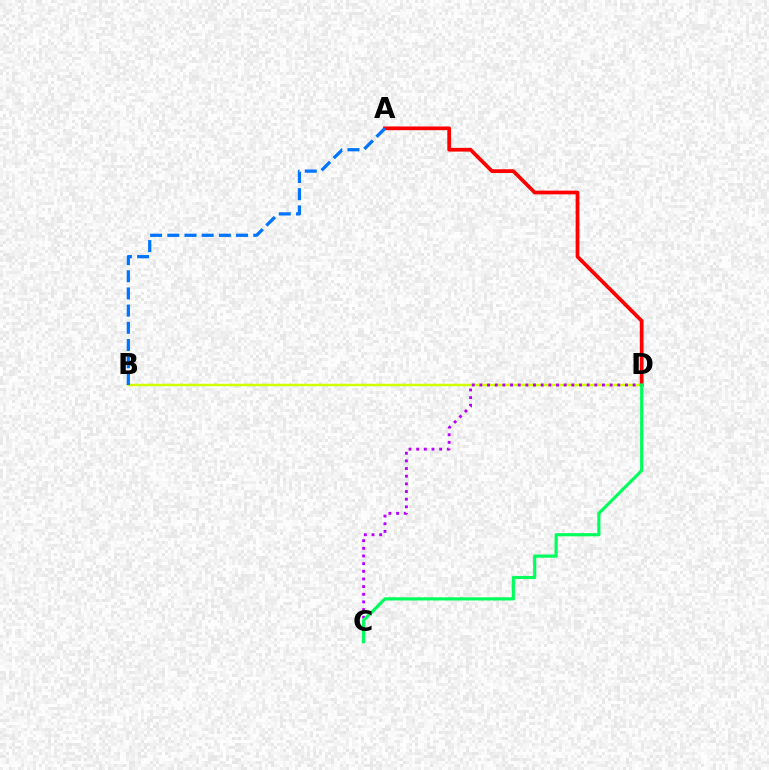{('B', 'D'): [{'color': '#d1ff00', 'line_style': 'solid', 'thickness': 1.79}], ('A', 'D'): [{'color': '#ff0000', 'line_style': 'solid', 'thickness': 2.69}], ('C', 'D'): [{'color': '#b900ff', 'line_style': 'dotted', 'thickness': 2.08}, {'color': '#00ff5c', 'line_style': 'solid', 'thickness': 2.27}], ('A', 'B'): [{'color': '#0074ff', 'line_style': 'dashed', 'thickness': 2.34}]}